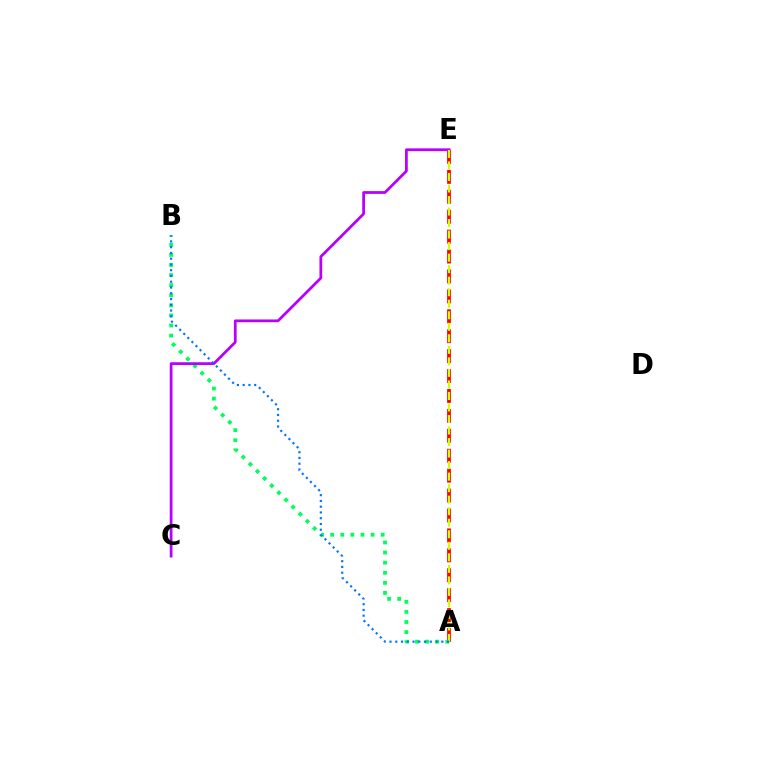{('A', 'E'): [{'color': '#ff0000', 'line_style': 'dashed', 'thickness': 2.71}, {'color': '#d1ff00', 'line_style': 'dashed', 'thickness': 1.57}], ('A', 'B'): [{'color': '#00ff5c', 'line_style': 'dotted', 'thickness': 2.74}, {'color': '#0074ff', 'line_style': 'dotted', 'thickness': 1.56}], ('C', 'E'): [{'color': '#b900ff', 'line_style': 'solid', 'thickness': 1.98}]}